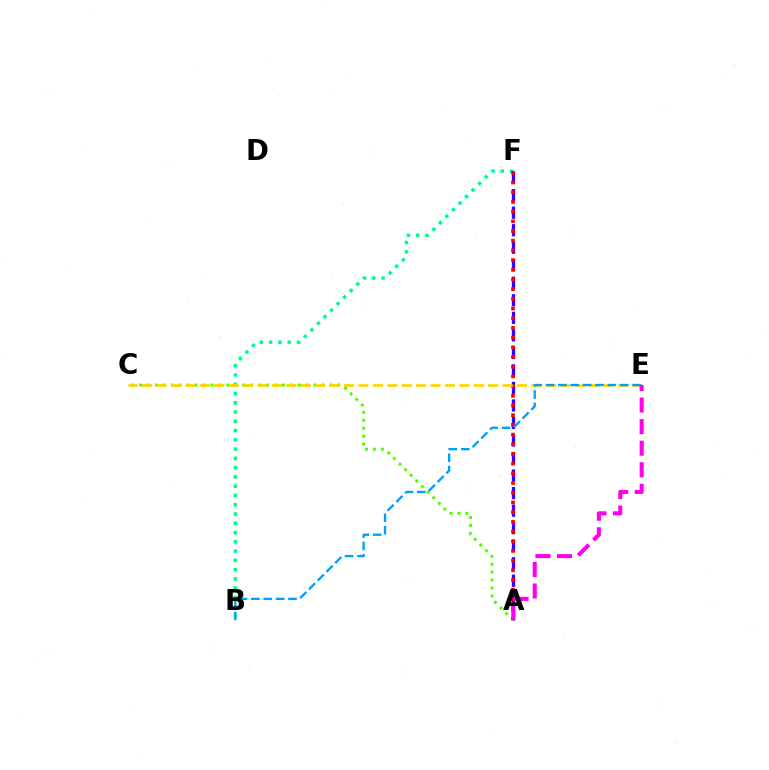{('A', 'F'): [{'color': '#3700ff', 'line_style': 'dashed', 'thickness': 2.38}, {'color': '#ff0000', 'line_style': 'dotted', 'thickness': 2.63}], ('A', 'C'): [{'color': '#4fff00', 'line_style': 'dotted', 'thickness': 2.15}], ('B', 'F'): [{'color': '#00ff86', 'line_style': 'dotted', 'thickness': 2.52}], ('C', 'E'): [{'color': '#ffd500', 'line_style': 'dashed', 'thickness': 1.96}], ('B', 'E'): [{'color': '#009eff', 'line_style': 'dashed', 'thickness': 1.68}], ('A', 'E'): [{'color': '#ff00ed', 'line_style': 'dashed', 'thickness': 2.93}]}